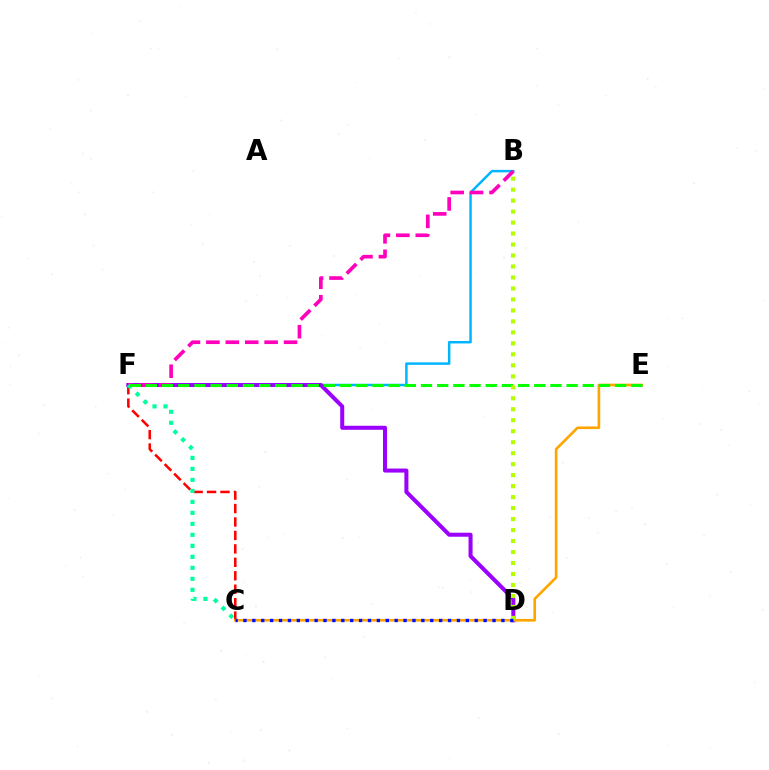{('C', 'F'): [{'color': '#ff0000', 'line_style': 'dashed', 'thickness': 1.83}, {'color': '#00ff9d', 'line_style': 'dotted', 'thickness': 2.99}], ('B', 'F'): [{'color': '#00b5ff', 'line_style': 'solid', 'thickness': 1.78}, {'color': '#ff00bd', 'line_style': 'dashed', 'thickness': 2.64}], ('D', 'F'): [{'color': '#9b00ff', 'line_style': 'solid', 'thickness': 2.9}], ('C', 'E'): [{'color': '#ffa500', 'line_style': 'solid', 'thickness': 1.91}], ('E', 'F'): [{'color': '#08ff00', 'line_style': 'dashed', 'thickness': 2.2}], ('B', 'D'): [{'color': '#b3ff00', 'line_style': 'dotted', 'thickness': 2.98}], ('C', 'D'): [{'color': '#0010ff', 'line_style': 'dotted', 'thickness': 2.42}]}